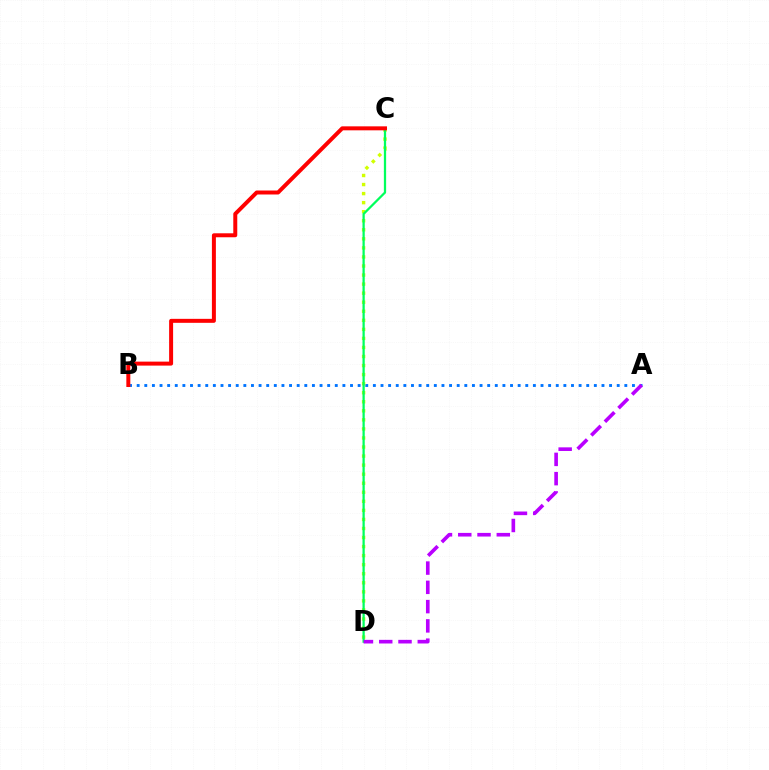{('A', 'B'): [{'color': '#0074ff', 'line_style': 'dotted', 'thickness': 2.07}], ('C', 'D'): [{'color': '#d1ff00', 'line_style': 'dotted', 'thickness': 2.46}, {'color': '#00ff5c', 'line_style': 'solid', 'thickness': 1.62}], ('B', 'C'): [{'color': '#ff0000', 'line_style': 'solid', 'thickness': 2.87}], ('A', 'D'): [{'color': '#b900ff', 'line_style': 'dashed', 'thickness': 2.62}]}